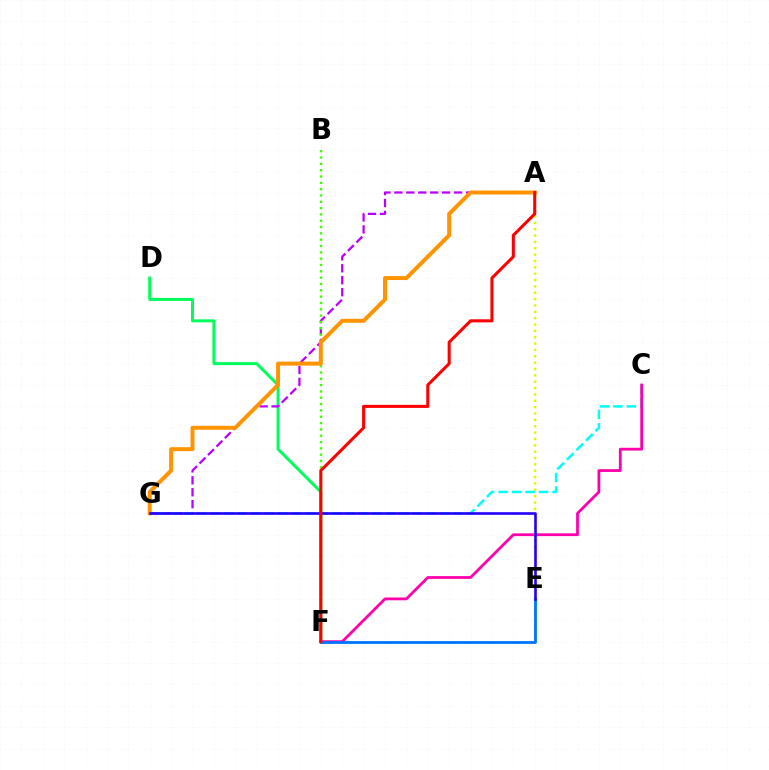{('D', 'F'): [{'color': '#00ff5c', 'line_style': 'solid', 'thickness': 2.15}], ('A', 'G'): [{'color': '#b900ff', 'line_style': 'dashed', 'thickness': 1.62}, {'color': '#ff9400', 'line_style': 'solid', 'thickness': 2.86}], ('C', 'G'): [{'color': '#00fff6', 'line_style': 'dashed', 'thickness': 1.83}], ('C', 'F'): [{'color': '#ff00ac', 'line_style': 'solid', 'thickness': 2.01}], ('A', 'E'): [{'color': '#d1ff00', 'line_style': 'dotted', 'thickness': 1.73}], ('B', 'F'): [{'color': '#3dff00', 'line_style': 'dotted', 'thickness': 1.72}], ('E', 'F'): [{'color': '#0074ff', 'line_style': 'solid', 'thickness': 2.02}], ('E', 'G'): [{'color': '#2500ff', 'line_style': 'solid', 'thickness': 1.89}], ('A', 'F'): [{'color': '#ff0000', 'line_style': 'solid', 'thickness': 2.2}]}